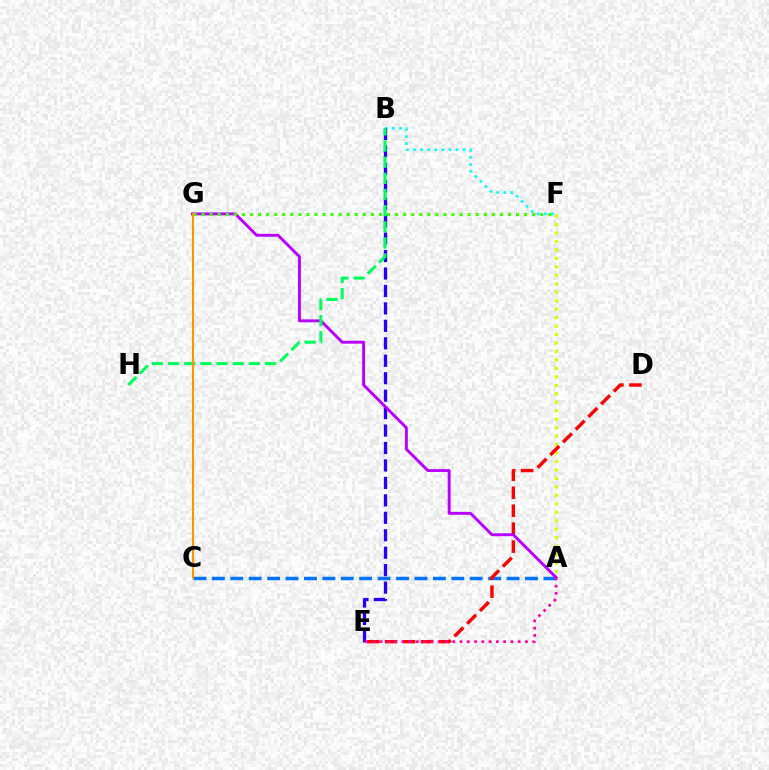{('A', 'C'): [{'color': '#0074ff', 'line_style': 'dashed', 'thickness': 2.5}], ('A', 'F'): [{'color': '#d1ff00', 'line_style': 'dotted', 'thickness': 2.3}], ('B', 'F'): [{'color': '#00fff6', 'line_style': 'dotted', 'thickness': 1.92}], ('D', 'E'): [{'color': '#ff0000', 'line_style': 'dashed', 'thickness': 2.44}], ('B', 'E'): [{'color': '#2500ff', 'line_style': 'dashed', 'thickness': 2.37}], ('A', 'G'): [{'color': '#b900ff', 'line_style': 'solid', 'thickness': 2.09}], ('B', 'H'): [{'color': '#00ff5c', 'line_style': 'dashed', 'thickness': 2.2}], ('F', 'G'): [{'color': '#3dff00', 'line_style': 'dotted', 'thickness': 2.19}], ('C', 'G'): [{'color': '#ff9400', 'line_style': 'solid', 'thickness': 1.5}], ('A', 'E'): [{'color': '#ff00ac', 'line_style': 'dotted', 'thickness': 1.97}]}